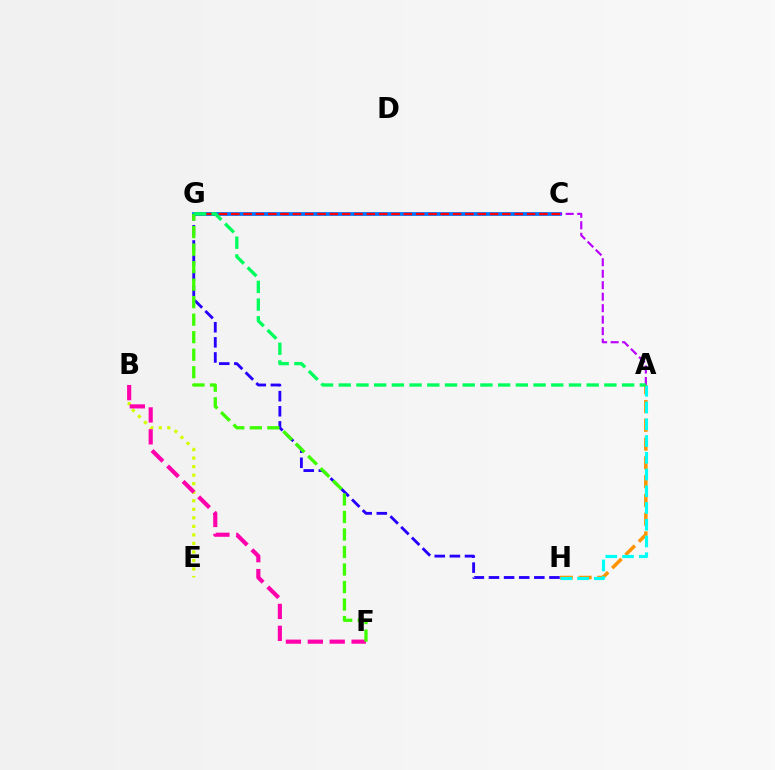{('A', 'H'): [{'color': '#ff9400', 'line_style': 'dashed', 'thickness': 2.55}, {'color': '#00fff6', 'line_style': 'dashed', 'thickness': 2.27}], ('C', 'G'): [{'color': '#0074ff', 'line_style': 'solid', 'thickness': 2.7}, {'color': '#ff0000', 'line_style': 'dashed', 'thickness': 1.67}], ('B', 'E'): [{'color': '#d1ff00', 'line_style': 'dotted', 'thickness': 2.32}], ('G', 'H'): [{'color': '#2500ff', 'line_style': 'dashed', 'thickness': 2.05}], ('B', 'F'): [{'color': '#ff00ac', 'line_style': 'dashed', 'thickness': 2.98}], ('A', 'C'): [{'color': '#b900ff', 'line_style': 'dashed', 'thickness': 1.56}], ('F', 'G'): [{'color': '#3dff00', 'line_style': 'dashed', 'thickness': 2.38}], ('A', 'G'): [{'color': '#00ff5c', 'line_style': 'dashed', 'thickness': 2.41}]}